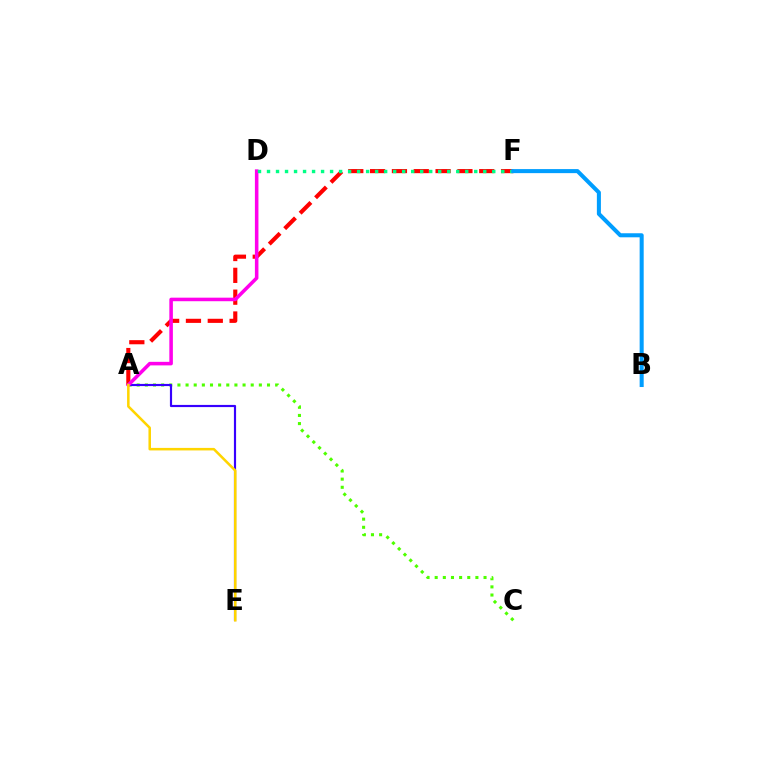{('A', 'F'): [{'color': '#ff0000', 'line_style': 'dashed', 'thickness': 2.97}], ('A', 'C'): [{'color': '#4fff00', 'line_style': 'dotted', 'thickness': 2.21}], ('A', 'E'): [{'color': '#3700ff', 'line_style': 'solid', 'thickness': 1.56}, {'color': '#ffd500', 'line_style': 'solid', 'thickness': 1.82}], ('A', 'D'): [{'color': '#ff00ed', 'line_style': 'solid', 'thickness': 2.55}], ('D', 'F'): [{'color': '#00ff86', 'line_style': 'dotted', 'thickness': 2.45}], ('B', 'F'): [{'color': '#009eff', 'line_style': 'solid', 'thickness': 2.91}]}